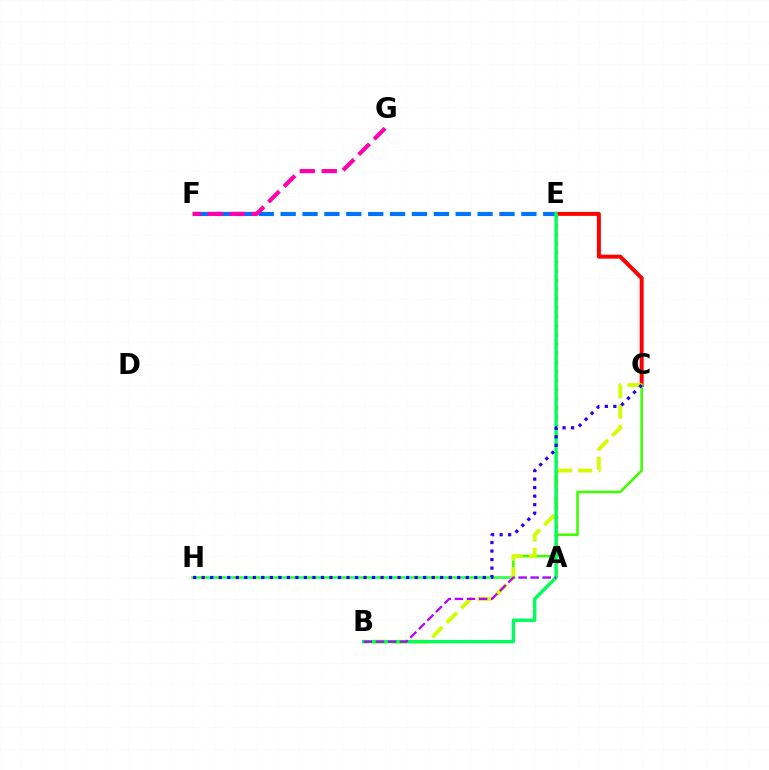{('C', 'E'): [{'color': '#ff0000', 'line_style': 'solid', 'thickness': 2.86}], ('C', 'H'): [{'color': '#3dff00', 'line_style': 'solid', 'thickness': 1.85}, {'color': '#2500ff', 'line_style': 'dotted', 'thickness': 2.31}], ('A', 'H'): [{'color': '#00fff6', 'line_style': 'dotted', 'thickness': 1.57}], ('B', 'C'): [{'color': '#d1ff00', 'line_style': 'dashed', 'thickness': 2.77}], ('E', 'F'): [{'color': '#0074ff', 'line_style': 'dashed', 'thickness': 2.97}], ('F', 'G'): [{'color': '#ff00ac', 'line_style': 'dashed', 'thickness': 2.98}], ('A', 'E'): [{'color': '#ff9400', 'line_style': 'dotted', 'thickness': 2.48}], ('B', 'E'): [{'color': '#00ff5c', 'line_style': 'solid', 'thickness': 2.43}], ('A', 'B'): [{'color': '#b900ff', 'line_style': 'dashed', 'thickness': 1.64}]}